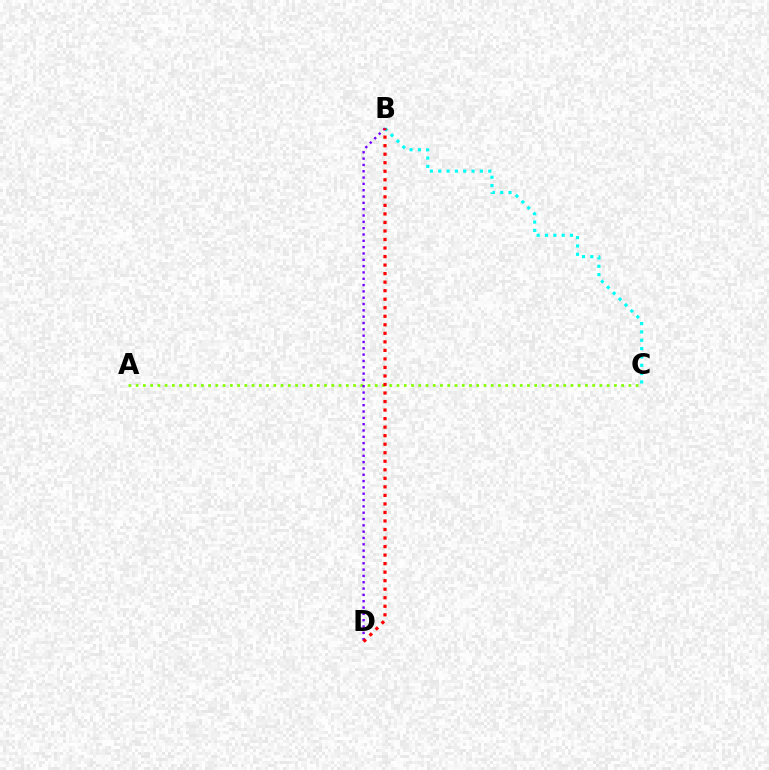{('B', 'C'): [{'color': '#00fff6', 'line_style': 'dotted', 'thickness': 2.27}], ('A', 'C'): [{'color': '#84ff00', 'line_style': 'dotted', 'thickness': 1.97}], ('B', 'D'): [{'color': '#7200ff', 'line_style': 'dotted', 'thickness': 1.72}, {'color': '#ff0000', 'line_style': 'dotted', 'thickness': 2.32}]}